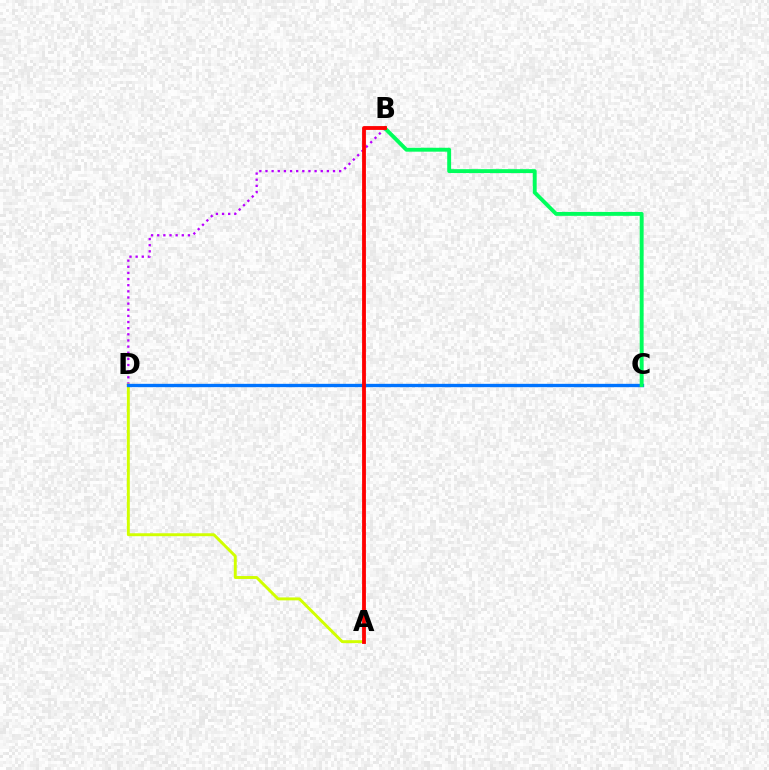{('B', 'D'): [{'color': '#b900ff', 'line_style': 'dotted', 'thickness': 1.67}], ('A', 'D'): [{'color': '#d1ff00', 'line_style': 'solid', 'thickness': 2.11}], ('C', 'D'): [{'color': '#0074ff', 'line_style': 'solid', 'thickness': 2.4}], ('B', 'C'): [{'color': '#00ff5c', 'line_style': 'solid', 'thickness': 2.81}], ('A', 'B'): [{'color': '#ff0000', 'line_style': 'solid', 'thickness': 2.76}]}